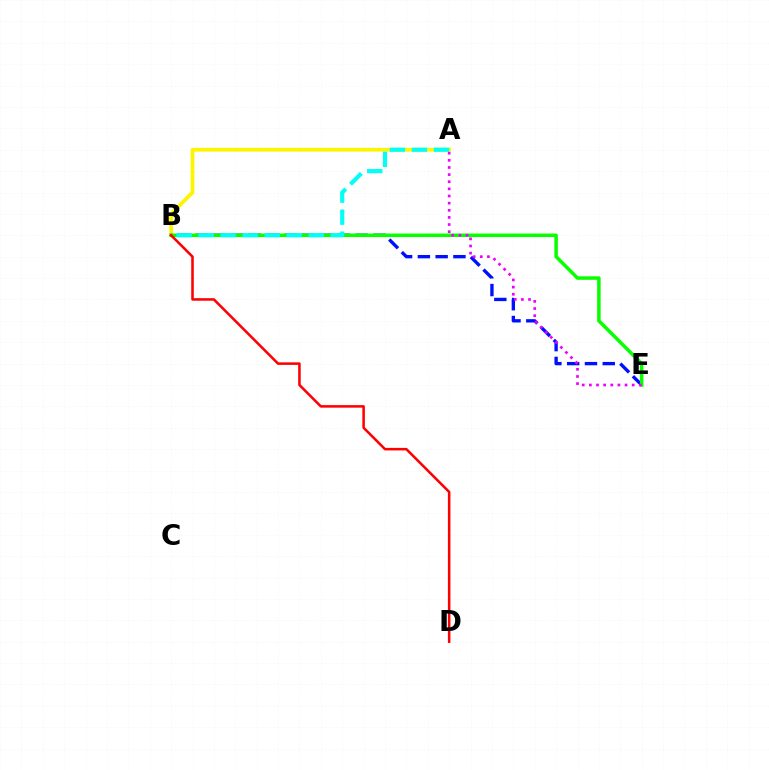{('A', 'B'): [{'color': '#fcf500', 'line_style': 'solid', 'thickness': 2.71}, {'color': '#00fff6', 'line_style': 'dashed', 'thickness': 2.99}], ('B', 'E'): [{'color': '#0010ff', 'line_style': 'dashed', 'thickness': 2.42}, {'color': '#08ff00', 'line_style': 'solid', 'thickness': 2.52}], ('A', 'E'): [{'color': '#ee00ff', 'line_style': 'dotted', 'thickness': 1.94}], ('B', 'D'): [{'color': '#ff0000', 'line_style': 'solid', 'thickness': 1.83}]}